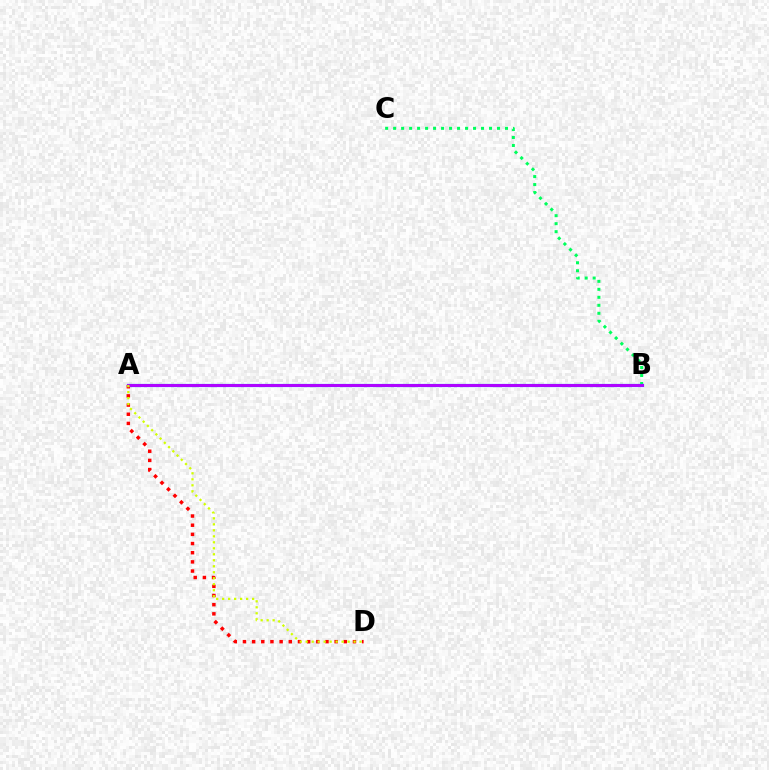{('B', 'C'): [{'color': '#00ff5c', 'line_style': 'dotted', 'thickness': 2.17}], ('A', 'B'): [{'color': '#0074ff', 'line_style': 'solid', 'thickness': 2.29}, {'color': '#b900ff', 'line_style': 'solid', 'thickness': 2.02}], ('A', 'D'): [{'color': '#ff0000', 'line_style': 'dotted', 'thickness': 2.49}, {'color': '#d1ff00', 'line_style': 'dotted', 'thickness': 1.63}]}